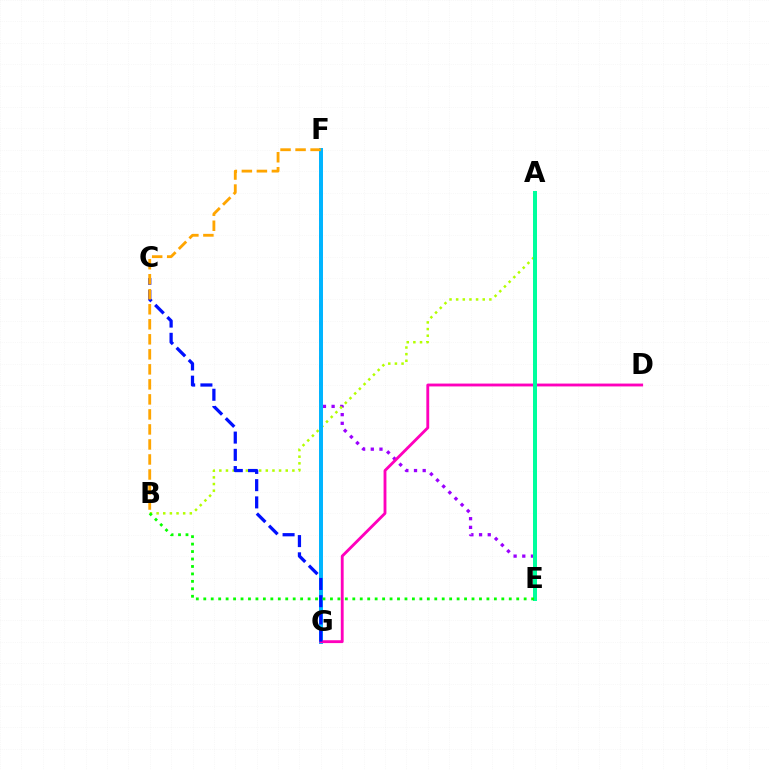{('E', 'F'): [{'color': '#9b00ff', 'line_style': 'dotted', 'thickness': 2.36}], ('A', 'B'): [{'color': '#b3ff00', 'line_style': 'dotted', 'thickness': 1.8}], ('A', 'E'): [{'color': '#ff0000', 'line_style': 'dotted', 'thickness': 2.72}, {'color': '#00ff9d', 'line_style': 'solid', 'thickness': 2.88}], ('F', 'G'): [{'color': '#00b5ff', 'line_style': 'solid', 'thickness': 2.85}], ('D', 'G'): [{'color': '#ff00bd', 'line_style': 'solid', 'thickness': 2.05}], ('C', 'G'): [{'color': '#0010ff', 'line_style': 'dashed', 'thickness': 2.34}], ('B', 'E'): [{'color': '#08ff00', 'line_style': 'dotted', 'thickness': 2.02}], ('B', 'F'): [{'color': '#ffa500', 'line_style': 'dashed', 'thickness': 2.04}]}